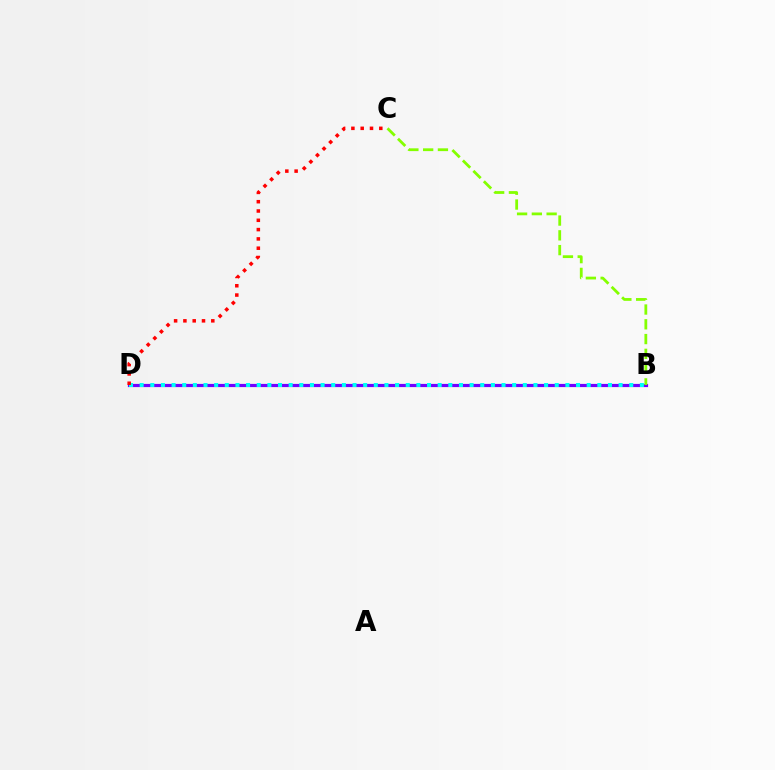{('B', 'D'): [{'color': '#7200ff', 'line_style': 'solid', 'thickness': 2.29}, {'color': '#00fff6', 'line_style': 'dotted', 'thickness': 2.89}], ('C', 'D'): [{'color': '#ff0000', 'line_style': 'dotted', 'thickness': 2.53}], ('B', 'C'): [{'color': '#84ff00', 'line_style': 'dashed', 'thickness': 2.01}]}